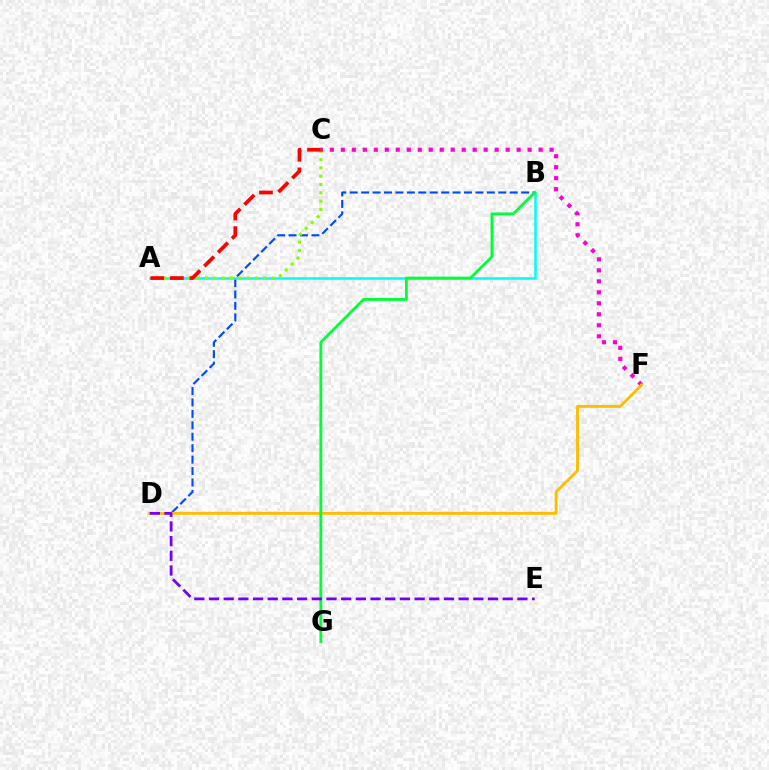{('B', 'D'): [{'color': '#004bff', 'line_style': 'dashed', 'thickness': 1.55}], ('A', 'B'): [{'color': '#00fff6', 'line_style': 'solid', 'thickness': 1.84}], ('A', 'C'): [{'color': '#84ff00', 'line_style': 'dotted', 'thickness': 2.26}, {'color': '#ff0000', 'line_style': 'dashed', 'thickness': 2.66}], ('C', 'F'): [{'color': '#ff00cf', 'line_style': 'dotted', 'thickness': 2.99}], ('D', 'F'): [{'color': '#ffbd00', 'line_style': 'solid', 'thickness': 2.08}], ('B', 'G'): [{'color': '#00ff39', 'line_style': 'solid', 'thickness': 2.03}], ('D', 'E'): [{'color': '#7200ff', 'line_style': 'dashed', 'thickness': 2.0}]}